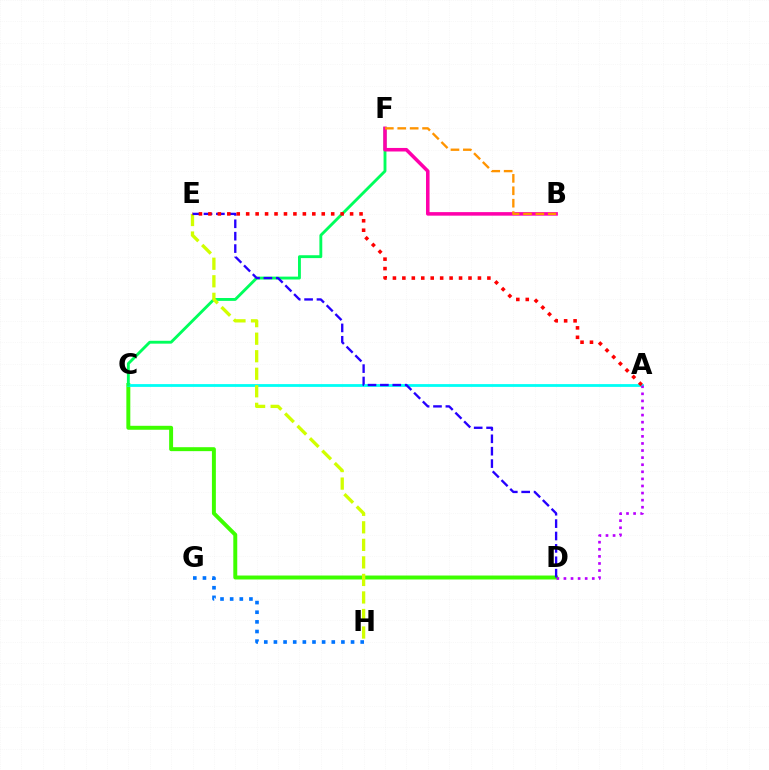{('G', 'H'): [{'color': '#0074ff', 'line_style': 'dotted', 'thickness': 2.62}], ('C', 'D'): [{'color': '#3dff00', 'line_style': 'solid', 'thickness': 2.84}], ('A', 'C'): [{'color': '#00fff6', 'line_style': 'solid', 'thickness': 2.01}], ('A', 'D'): [{'color': '#b900ff', 'line_style': 'dotted', 'thickness': 1.93}], ('C', 'F'): [{'color': '#00ff5c', 'line_style': 'solid', 'thickness': 2.07}], ('E', 'H'): [{'color': '#d1ff00', 'line_style': 'dashed', 'thickness': 2.38}], ('D', 'E'): [{'color': '#2500ff', 'line_style': 'dashed', 'thickness': 1.68}], ('B', 'F'): [{'color': '#ff00ac', 'line_style': 'solid', 'thickness': 2.55}, {'color': '#ff9400', 'line_style': 'dashed', 'thickness': 1.69}], ('A', 'E'): [{'color': '#ff0000', 'line_style': 'dotted', 'thickness': 2.57}]}